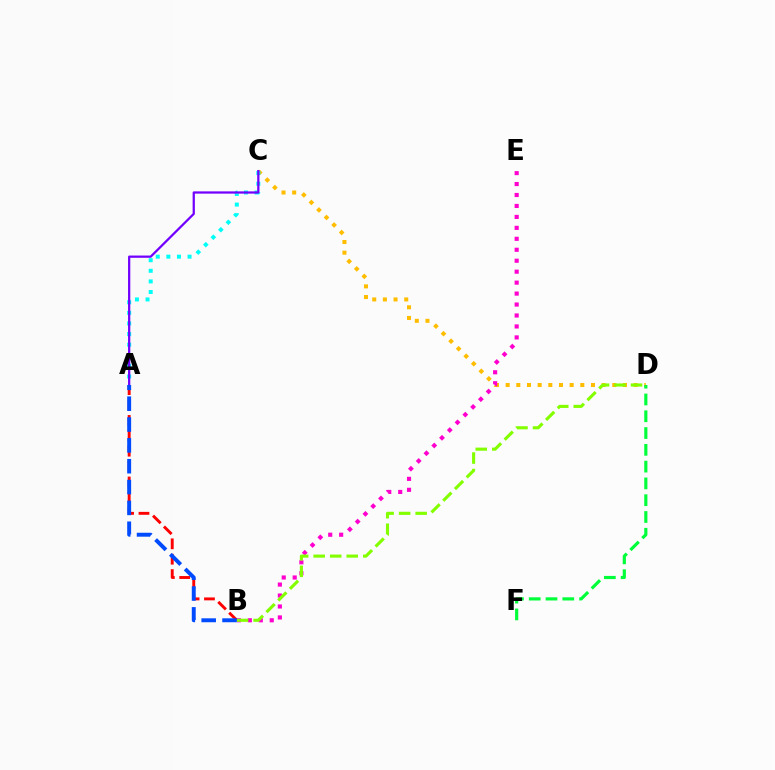{('A', 'B'): [{'color': '#ff0000', 'line_style': 'dashed', 'thickness': 2.09}, {'color': '#004bff', 'line_style': 'dashed', 'thickness': 2.83}], ('C', 'D'): [{'color': '#ffbd00', 'line_style': 'dotted', 'thickness': 2.9}], ('B', 'E'): [{'color': '#ff00cf', 'line_style': 'dotted', 'thickness': 2.98}], ('D', 'F'): [{'color': '#00ff39', 'line_style': 'dashed', 'thickness': 2.28}], ('B', 'D'): [{'color': '#84ff00', 'line_style': 'dashed', 'thickness': 2.24}], ('A', 'C'): [{'color': '#00fff6', 'line_style': 'dotted', 'thickness': 2.88}, {'color': '#7200ff', 'line_style': 'solid', 'thickness': 1.62}]}